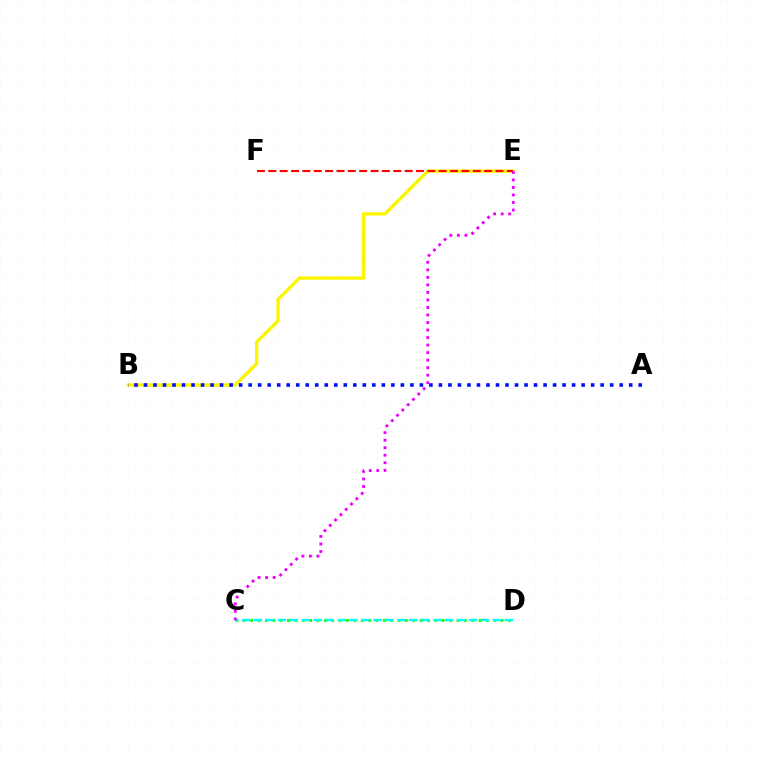{('B', 'E'): [{'color': '#fcf500', 'line_style': 'solid', 'thickness': 2.42}], ('A', 'B'): [{'color': '#0010ff', 'line_style': 'dotted', 'thickness': 2.58}], ('C', 'D'): [{'color': '#08ff00', 'line_style': 'dotted', 'thickness': 2.0}, {'color': '#00fff6', 'line_style': 'dashed', 'thickness': 1.62}], ('E', 'F'): [{'color': '#ff0000', 'line_style': 'dashed', 'thickness': 1.54}], ('C', 'E'): [{'color': '#ee00ff', 'line_style': 'dotted', 'thickness': 2.04}]}